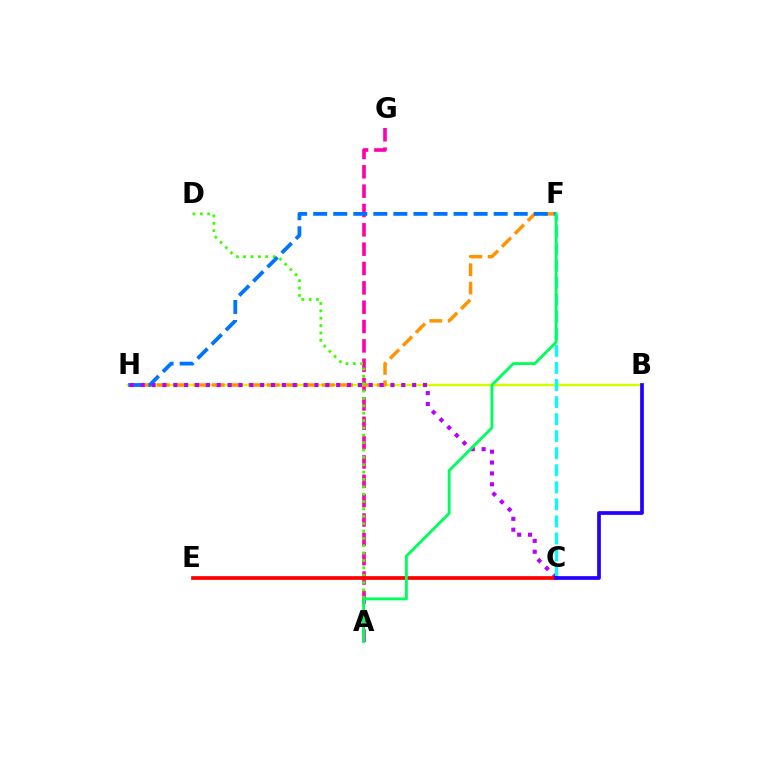{('A', 'G'): [{'color': '#ff00ac', 'line_style': 'dashed', 'thickness': 2.63}], ('B', 'H'): [{'color': '#d1ff00', 'line_style': 'solid', 'thickness': 1.77}], ('F', 'H'): [{'color': '#ff9400', 'line_style': 'dashed', 'thickness': 2.49}, {'color': '#0074ff', 'line_style': 'dashed', 'thickness': 2.72}], ('A', 'D'): [{'color': '#3dff00', 'line_style': 'dotted', 'thickness': 2.0}], ('C', 'H'): [{'color': '#b900ff', 'line_style': 'dotted', 'thickness': 2.95}], ('C', 'F'): [{'color': '#00fff6', 'line_style': 'dashed', 'thickness': 2.32}], ('C', 'E'): [{'color': '#ff0000', 'line_style': 'solid', 'thickness': 2.67}], ('A', 'F'): [{'color': '#00ff5c', 'line_style': 'solid', 'thickness': 2.08}], ('B', 'C'): [{'color': '#2500ff', 'line_style': 'solid', 'thickness': 2.68}]}